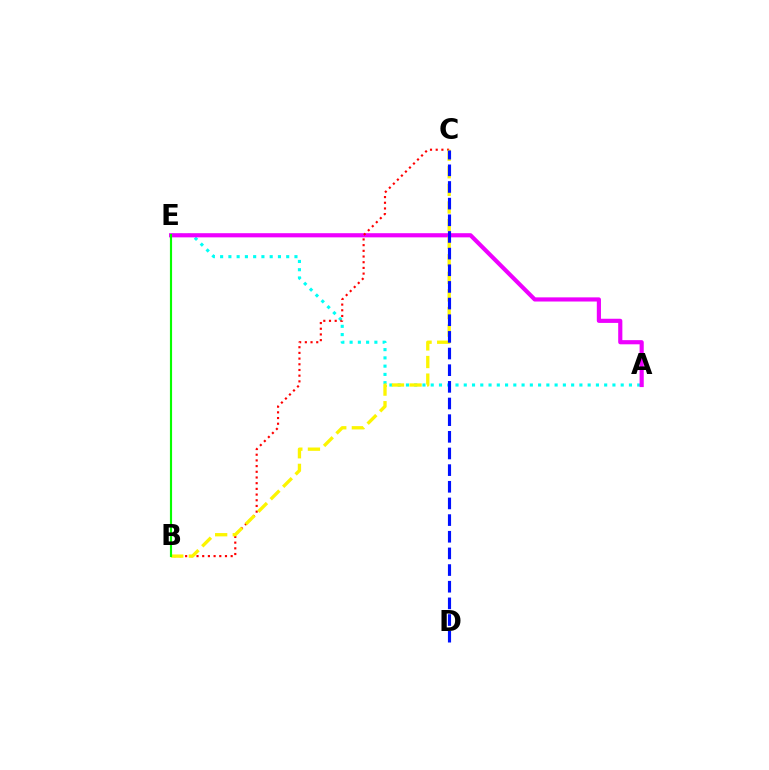{('A', 'E'): [{'color': '#00fff6', 'line_style': 'dotted', 'thickness': 2.24}, {'color': '#ee00ff', 'line_style': 'solid', 'thickness': 2.99}], ('B', 'C'): [{'color': '#ff0000', 'line_style': 'dotted', 'thickness': 1.55}, {'color': '#fcf500', 'line_style': 'dashed', 'thickness': 2.39}], ('C', 'D'): [{'color': '#0010ff', 'line_style': 'dashed', 'thickness': 2.26}], ('B', 'E'): [{'color': '#08ff00', 'line_style': 'solid', 'thickness': 1.55}]}